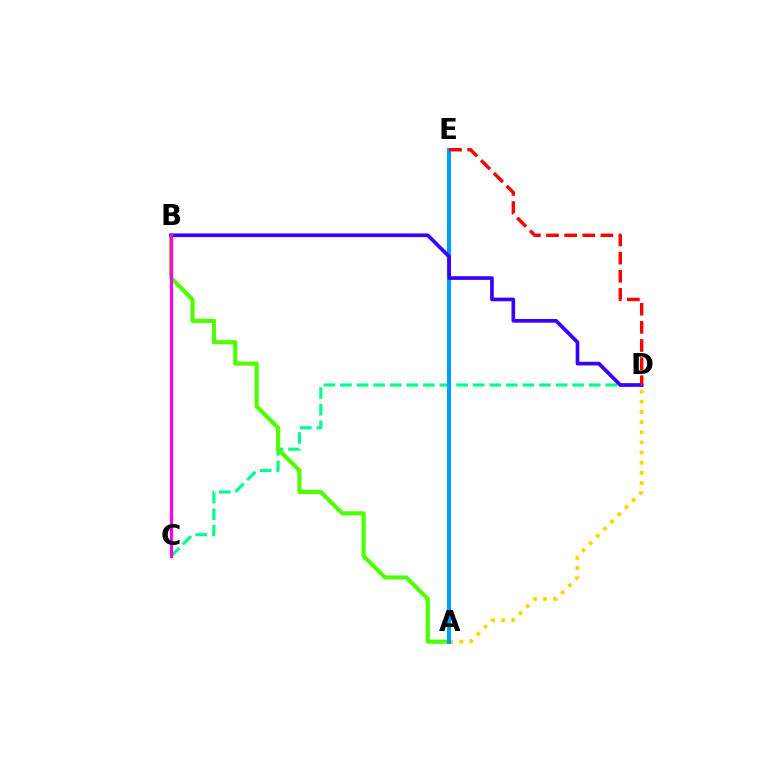{('C', 'D'): [{'color': '#00ff86', 'line_style': 'dashed', 'thickness': 2.25}], ('A', 'D'): [{'color': '#ffd500', 'line_style': 'dotted', 'thickness': 2.76}], ('A', 'B'): [{'color': '#4fff00', 'line_style': 'solid', 'thickness': 2.98}], ('A', 'E'): [{'color': '#009eff', 'line_style': 'solid', 'thickness': 2.94}], ('B', 'D'): [{'color': '#3700ff', 'line_style': 'solid', 'thickness': 2.64}], ('D', 'E'): [{'color': '#ff0000', 'line_style': 'dashed', 'thickness': 2.46}], ('B', 'C'): [{'color': '#ff00ed', 'line_style': 'solid', 'thickness': 2.32}]}